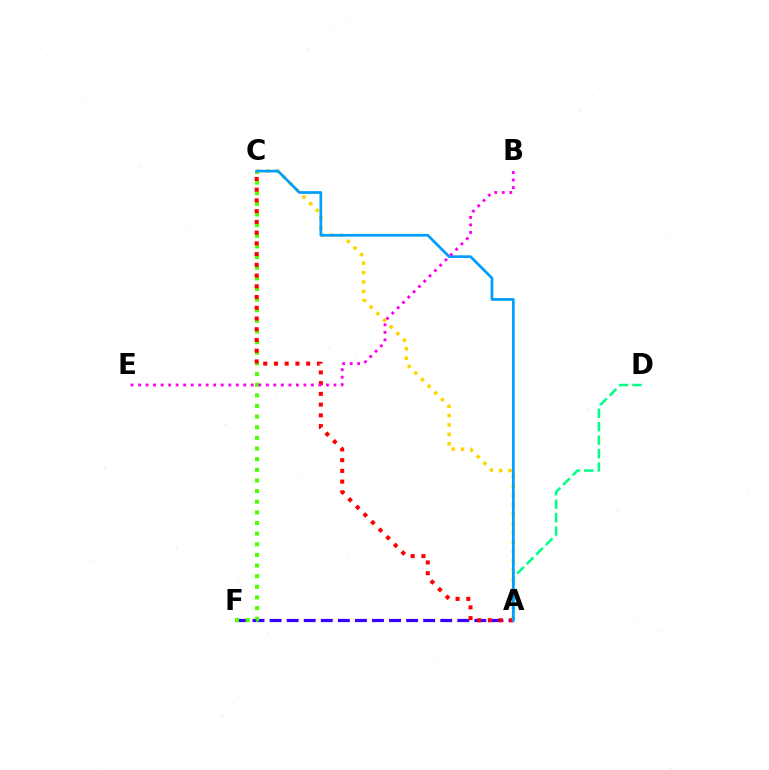{('A', 'F'): [{'color': '#3700ff', 'line_style': 'dashed', 'thickness': 2.32}], ('A', 'C'): [{'color': '#ffd500', 'line_style': 'dotted', 'thickness': 2.55}, {'color': '#ff0000', 'line_style': 'dotted', 'thickness': 2.92}, {'color': '#009eff', 'line_style': 'solid', 'thickness': 1.96}], ('C', 'F'): [{'color': '#4fff00', 'line_style': 'dotted', 'thickness': 2.89}], ('A', 'D'): [{'color': '#00ff86', 'line_style': 'dashed', 'thickness': 1.83}], ('B', 'E'): [{'color': '#ff00ed', 'line_style': 'dotted', 'thickness': 2.04}]}